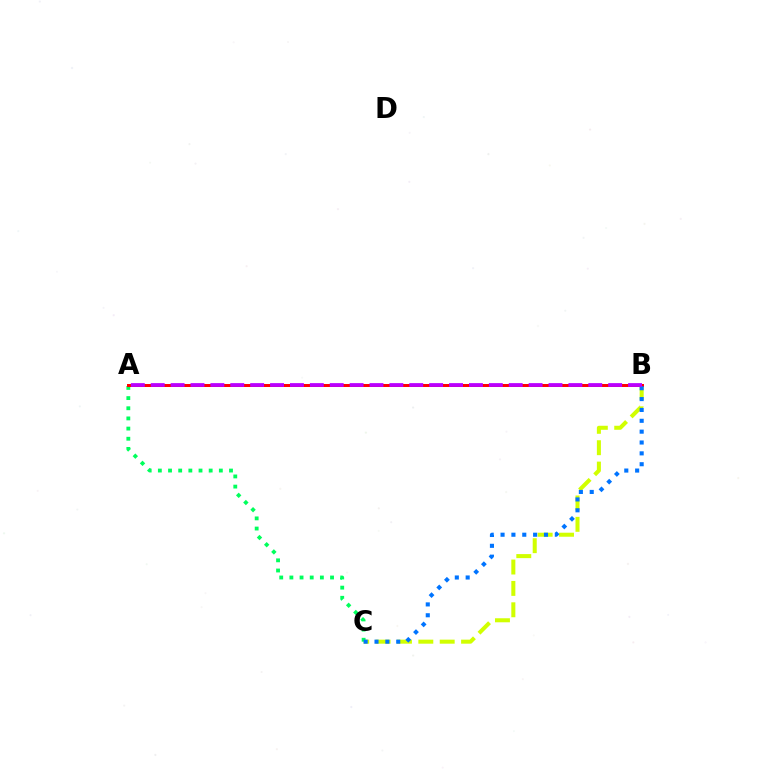{('B', 'C'): [{'color': '#d1ff00', 'line_style': 'dashed', 'thickness': 2.9}, {'color': '#0074ff', 'line_style': 'dotted', 'thickness': 2.95}], ('A', 'C'): [{'color': '#00ff5c', 'line_style': 'dotted', 'thickness': 2.76}], ('A', 'B'): [{'color': '#ff0000', 'line_style': 'solid', 'thickness': 2.14}, {'color': '#b900ff', 'line_style': 'dashed', 'thickness': 2.7}]}